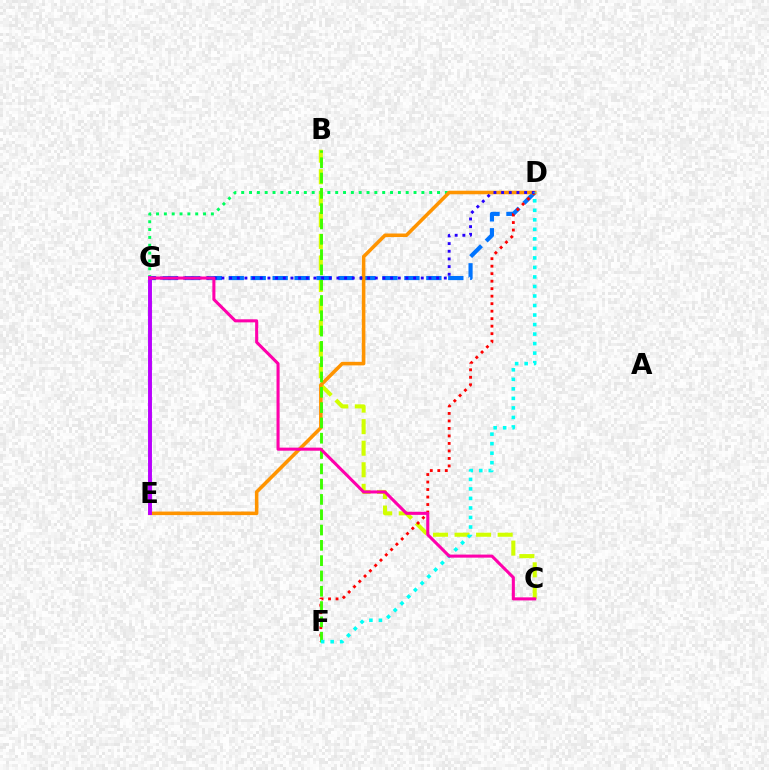{('B', 'C'): [{'color': '#d1ff00', 'line_style': 'dashed', 'thickness': 2.93}], ('D', 'G'): [{'color': '#0074ff', 'line_style': 'dashed', 'thickness': 2.98}, {'color': '#00ff5c', 'line_style': 'dotted', 'thickness': 2.13}, {'color': '#2500ff', 'line_style': 'dotted', 'thickness': 2.08}], ('D', 'F'): [{'color': '#ff0000', 'line_style': 'dotted', 'thickness': 2.04}, {'color': '#00fff6', 'line_style': 'dotted', 'thickness': 2.59}], ('D', 'E'): [{'color': '#ff9400', 'line_style': 'solid', 'thickness': 2.56}], ('B', 'F'): [{'color': '#3dff00', 'line_style': 'dashed', 'thickness': 2.08}], ('E', 'G'): [{'color': '#b900ff', 'line_style': 'solid', 'thickness': 2.82}], ('C', 'G'): [{'color': '#ff00ac', 'line_style': 'solid', 'thickness': 2.2}]}